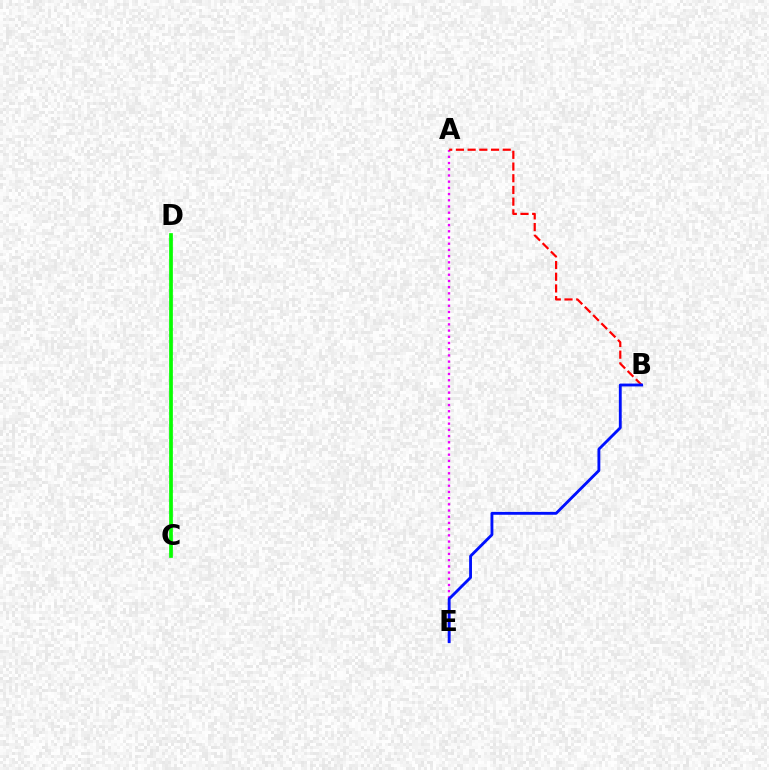{('A', 'E'): [{'color': '#ee00ff', 'line_style': 'dotted', 'thickness': 1.69}], ('C', 'D'): [{'color': '#00fff6', 'line_style': 'dashed', 'thickness': 1.69}, {'color': '#fcf500', 'line_style': 'dotted', 'thickness': 1.66}, {'color': '#08ff00', 'line_style': 'solid', 'thickness': 2.66}], ('A', 'B'): [{'color': '#ff0000', 'line_style': 'dashed', 'thickness': 1.59}], ('B', 'E'): [{'color': '#0010ff', 'line_style': 'solid', 'thickness': 2.05}]}